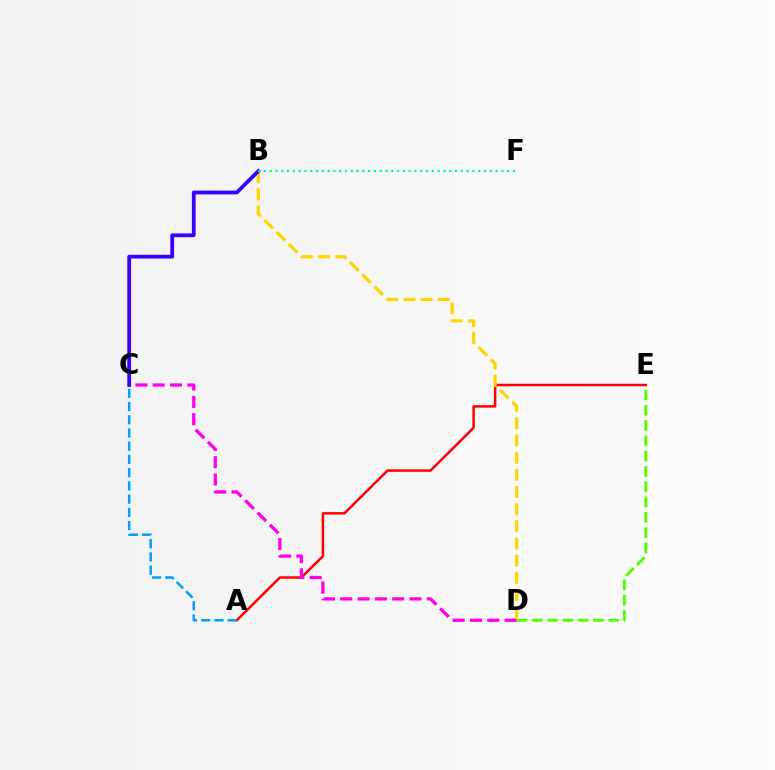{('A', 'E'): [{'color': '#ff0000', 'line_style': 'solid', 'thickness': 1.8}], ('C', 'D'): [{'color': '#ff00ed', 'line_style': 'dashed', 'thickness': 2.35}], ('B', 'D'): [{'color': '#ffd500', 'line_style': 'dashed', 'thickness': 2.33}], ('B', 'C'): [{'color': '#3700ff', 'line_style': 'solid', 'thickness': 2.71}], ('B', 'F'): [{'color': '#00ff86', 'line_style': 'dotted', 'thickness': 1.57}], ('D', 'E'): [{'color': '#4fff00', 'line_style': 'dashed', 'thickness': 2.08}], ('A', 'C'): [{'color': '#009eff', 'line_style': 'dashed', 'thickness': 1.8}]}